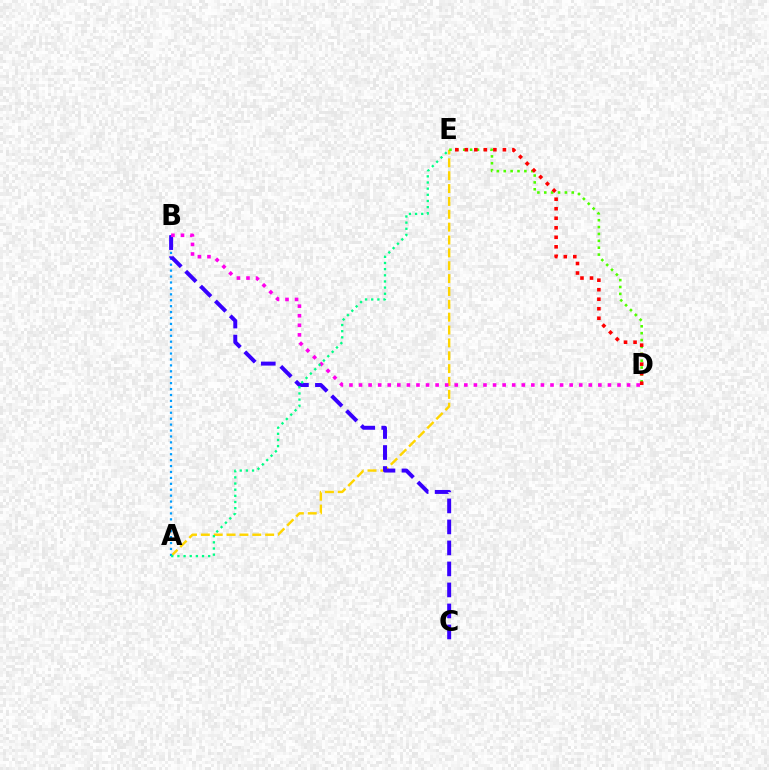{('A', 'E'): [{'color': '#ffd500', 'line_style': 'dashed', 'thickness': 1.75}, {'color': '#00ff86', 'line_style': 'dotted', 'thickness': 1.67}], ('D', 'E'): [{'color': '#4fff00', 'line_style': 'dotted', 'thickness': 1.87}, {'color': '#ff0000', 'line_style': 'dotted', 'thickness': 2.59}], ('A', 'B'): [{'color': '#009eff', 'line_style': 'dotted', 'thickness': 1.61}], ('B', 'C'): [{'color': '#3700ff', 'line_style': 'dashed', 'thickness': 2.85}], ('B', 'D'): [{'color': '#ff00ed', 'line_style': 'dotted', 'thickness': 2.6}]}